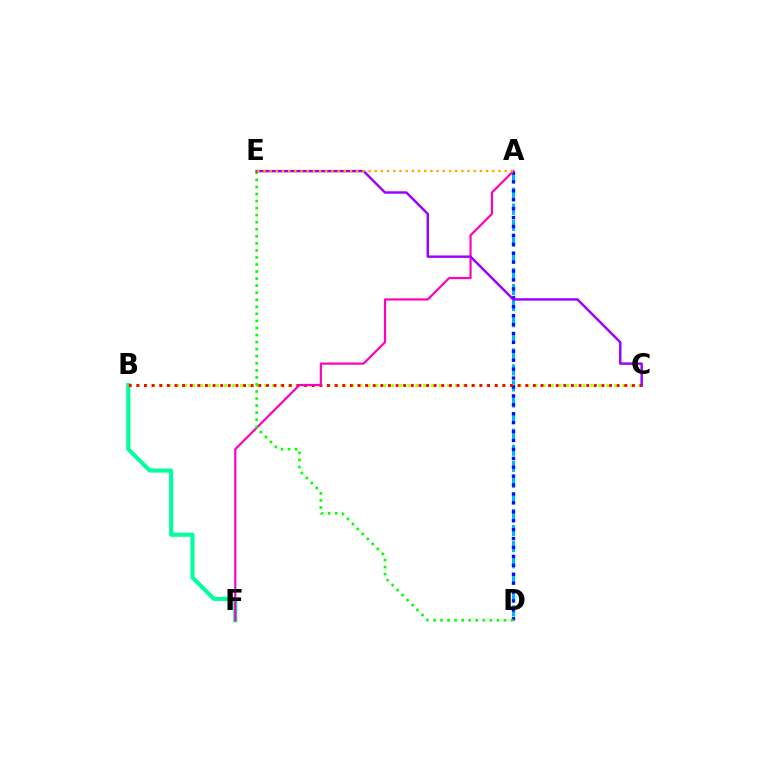{('B', 'F'): [{'color': '#00ff9d', 'line_style': 'solid', 'thickness': 2.94}], ('A', 'D'): [{'color': '#00b5ff', 'line_style': 'dashed', 'thickness': 2.18}, {'color': '#0010ff', 'line_style': 'dotted', 'thickness': 2.42}], ('B', 'C'): [{'color': '#b3ff00', 'line_style': 'dotted', 'thickness': 2.16}, {'color': '#ff0000', 'line_style': 'dotted', 'thickness': 2.07}], ('A', 'F'): [{'color': '#ff00bd', 'line_style': 'solid', 'thickness': 1.58}], ('D', 'E'): [{'color': '#08ff00', 'line_style': 'dotted', 'thickness': 1.92}], ('C', 'E'): [{'color': '#9b00ff', 'line_style': 'solid', 'thickness': 1.76}], ('A', 'E'): [{'color': '#ffa500', 'line_style': 'dotted', 'thickness': 1.68}]}